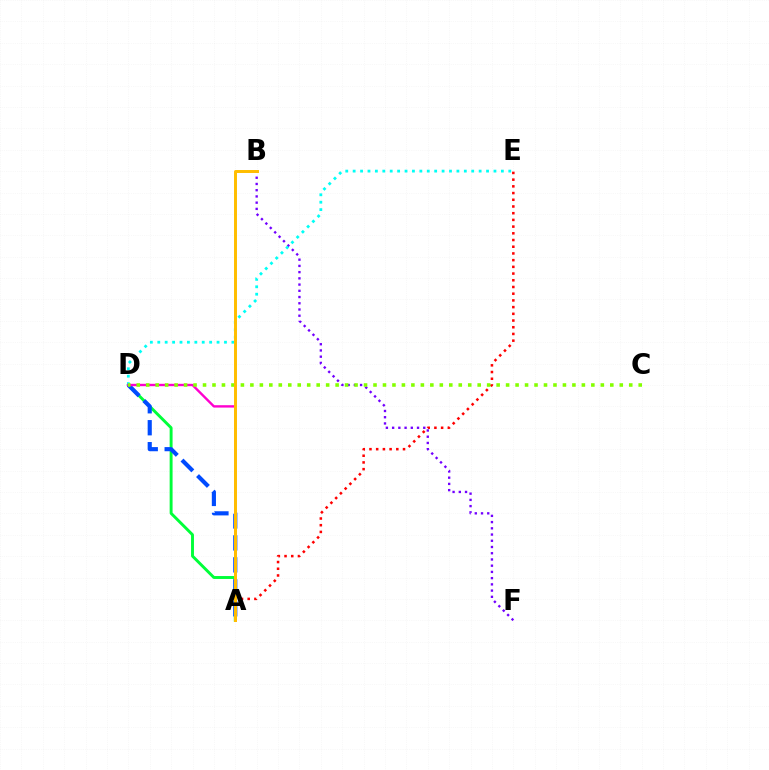{('A', 'E'): [{'color': '#ff0000', 'line_style': 'dotted', 'thickness': 1.82}], ('B', 'F'): [{'color': '#7200ff', 'line_style': 'dotted', 'thickness': 1.69}], ('A', 'D'): [{'color': '#00ff39', 'line_style': 'solid', 'thickness': 2.1}, {'color': '#004bff', 'line_style': 'dashed', 'thickness': 2.98}, {'color': '#ff00cf', 'line_style': 'solid', 'thickness': 1.72}], ('D', 'E'): [{'color': '#00fff6', 'line_style': 'dotted', 'thickness': 2.01}], ('C', 'D'): [{'color': '#84ff00', 'line_style': 'dotted', 'thickness': 2.57}], ('A', 'B'): [{'color': '#ffbd00', 'line_style': 'solid', 'thickness': 2.14}]}